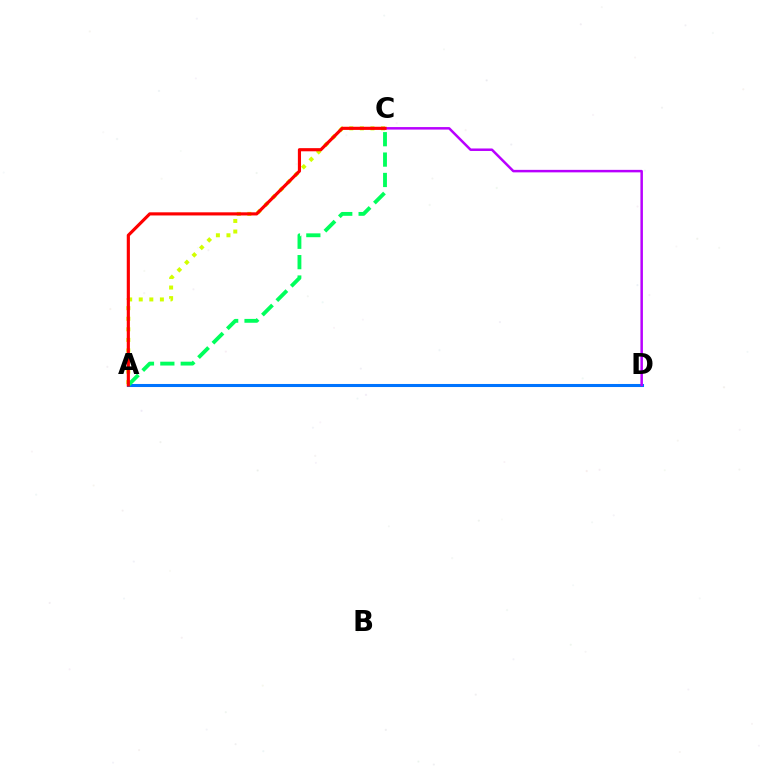{('A', 'D'): [{'color': '#0074ff', 'line_style': 'solid', 'thickness': 2.2}], ('C', 'D'): [{'color': '#b900ff', 'line_style': 'solid', 'thickness': 1.8}], ('A', 'C'): [{'color': '#d1ff00', 'line_style': 'dotted', 'thickness': 2.87}, {'color': '#00ff5c', 'line_style': 'dashed', 'thickness': 2.77}, {'color': '#ff0000', 'line_style': 'solid', 'thickness': 2.27}]}